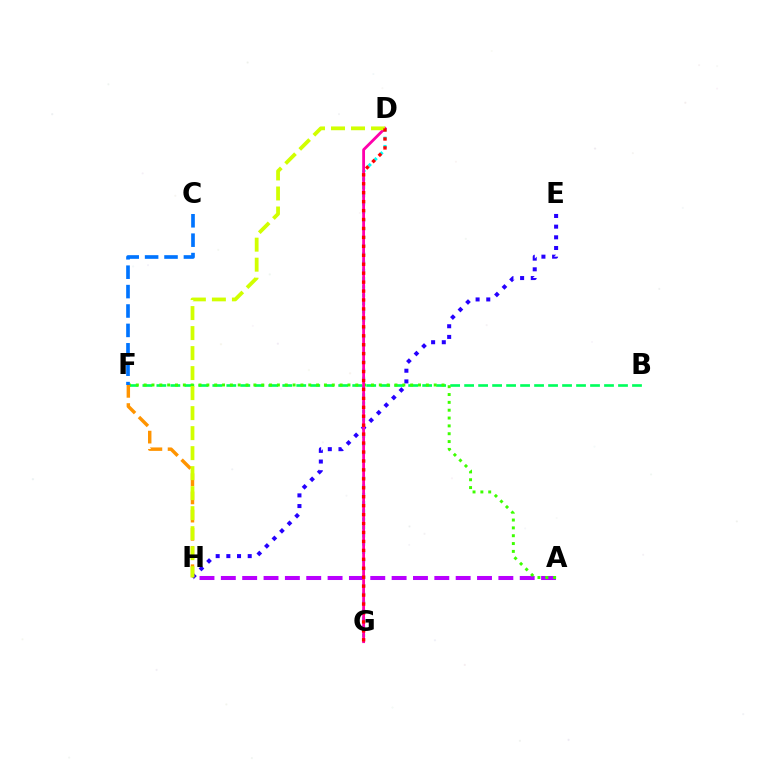{('D', 'G'): [{'color': '#00fff6', 'line_style': 'dotted', 'thickness': 2.25}, {'color': '#ff00ac', 'line_style': 'solid', 'thickness': 2.03}, {'color': '#ff0000', 'line_style': 'dotted', 'thickness': 2.43}], ('B', 'F'): [{'color': '#00ff5c', 'line_style': 'dashed', 'thickness': 1.9}], ('E', 'H'): [{'color': '#2500ff', 'line_style': 'dotted', 'thickness': 2.9}], ('A', 'H'): [{'color': '#b900ff', 'line_style': 'dashed', 'thickness': 2.9}], ('A', 'F'): [{'color': '#3dff00', 'line_style': 'dotted', 'thickness': 2.13}], ('F', 'H'): [{'color': '#ff9400', 'line_style': 'dashed', 'thickness': 2.47}], ('C', 'F'): [{'color': '#0074ff', 'line_style': 'dashed', 'thickness': 2.64}], ('D', 'H'): [{'color': '#d1ff00', 'line_style': 'dashed', 'thickness': 2.72}]}